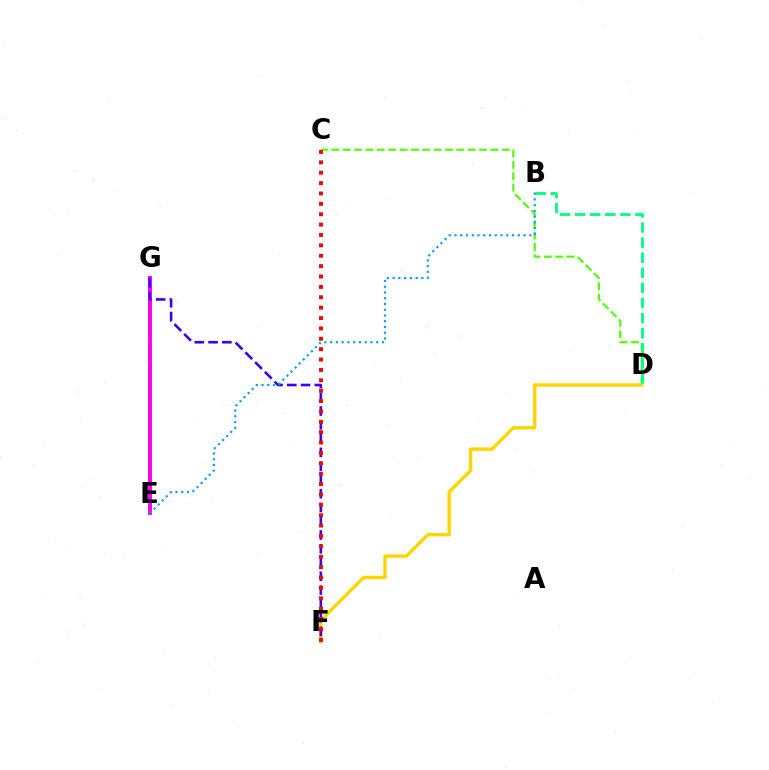{('C', 'D'): [{'color': '#4fff00', 'line_style': 'dashed', 'thickness': 1.54}], ('E', 'G'): [{'color': '#ff00ed', 'line_style': 'solid', 'thickness': 2.83}], ('D', 'F'): [{'color': '#ffd500', 'line_style': 'solid', 'thickness': 2.43}], ('F', 'G'): [{'color': '#3700ff', 'line_style': 'dashed', 'thickness': 1.87}], ('B', 'D'): [{'color': '#00ff86', 'line_style': 'dashed', 'thickness': 2.05}], ('C', 'F'): [{'color': '#ff0000', 'line_style': 'dotted', 'thickness': 2.82}], ('B', 'E'): [{'color': '#009eff', 'line_style': 'dotted', 'thickness': 1.56}]}